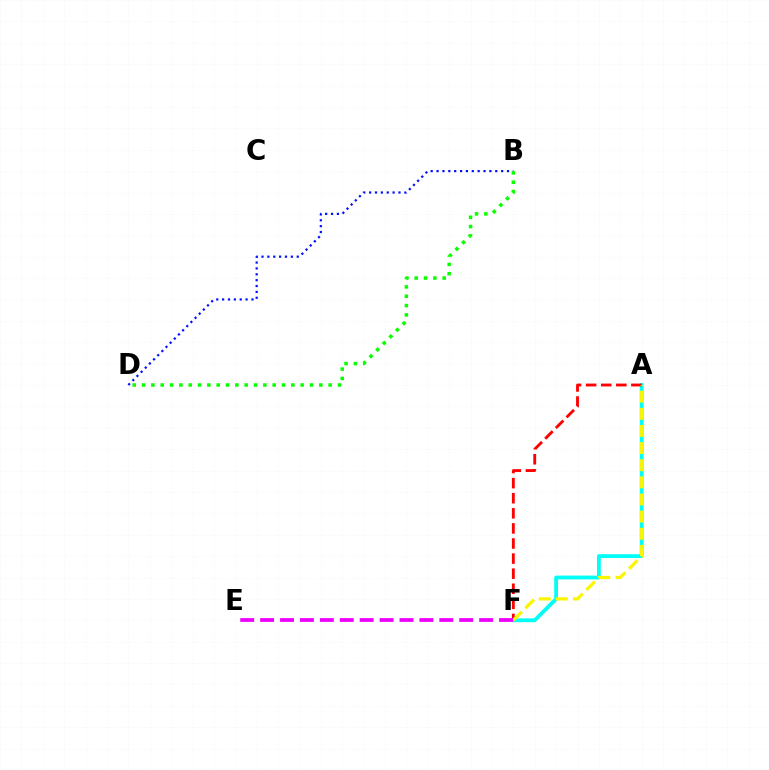{('A', 'F'): [{'color': '#00fff6', 'line_style': 'solid', 'thickness': 2.74}, {'color': '#ff0000', 'line_style': 'dashed', 'thickness': 2.05}, {'color': '#fcf500', 'line_style': 'dashed', 'thickness': 2.33}], ('B', 'D'): [{'color': '#0010ff', 'line_style': 'dotted', 'thickness': 1.59}, {'color': '#08ff00', 'line_style': 'dotted', 'thickness': 2.53}], ('E', 'F'): [{'color': '#ee00ff', 'line_style': 'dashed', 'thickness': 2.71}]}